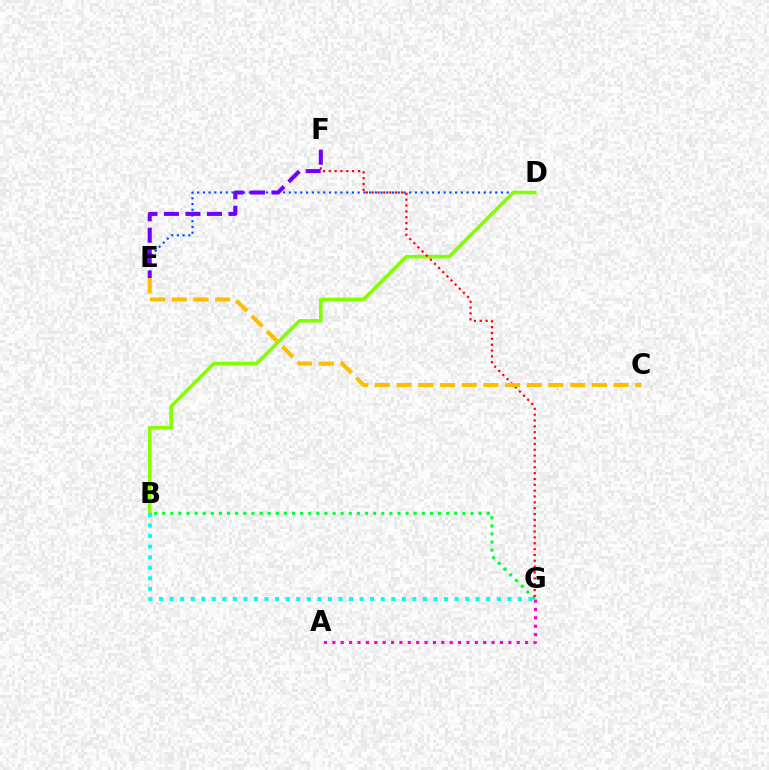{('D', 'E'): [{'color': '#004bff', 'line_style': 'dotted', 'thickness': 1.56}], ('B', 'D'): [{'color': '#84ff00', 'line_style': 'solid', 'thickness': 2.61}], ('B', 'G'): [{'color': '#00ff39', 'line_style': 'dotted', 'thickness': 2.2}, {'color': '#00fff6', 'line_style': 'dotted', 'thickness': 2.87}], ('F', 'G'): [{'color': '#ff0000', 'line_style': 'dotted', 'thickness': 1.59}], ('A', 'G'): [{'color': '#ff00cf', 'line_style': 'dotted', 'thickness': 2.28}], ('E', 'F'): [{'color': '#7200ff', 'line_style': 'dashed', 'thickness': 2.92}], ('C', 'E'): [{'color': '#ffbd00', 'line_style': 'dashed', 'thickness': 2.95}]}